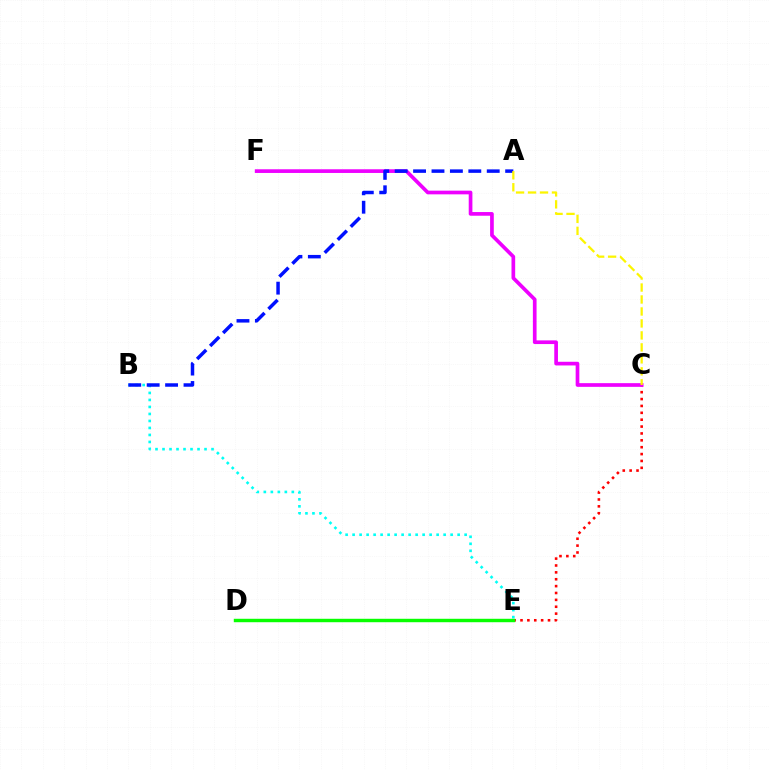{('B', 'E'): [{'color': '#00fff6', 'line_style': 'dotted', 'thickness': 1.9}], ('C', 'E'): [{'color': '#ff0000', 'line_style': 'dotted', 'thickness': 1.87}], ('C', 'F'): [{'color': '#ee00ff', 'line_style': 'solid', 'thickness': 2.65}], ('A', 'B'): [{'color': '#0010ff', 'line_style': 'dashed', 'thickness': 2.5}], ('A', 'C'): [{'color': '#fcf500', 'line_style': 'dashed', 'thickness': 1.63}], ('D', 'E'): [{'color': '#08ff00', 'line_style': 'solid', 'thickness': 2.47}]}